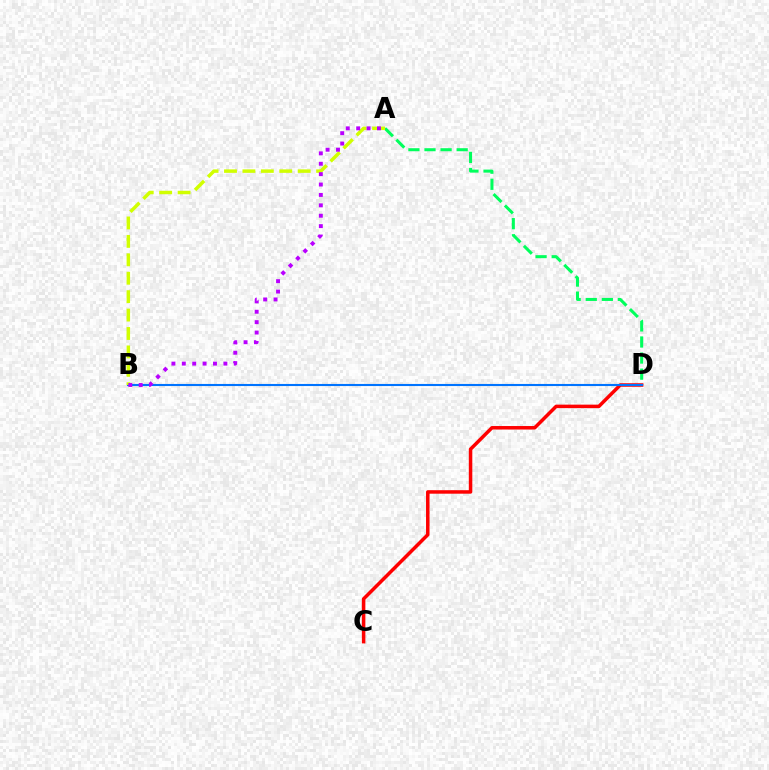{('A', 'D'): [{'color': '#00ff5c', 'line_style': 'dashed', 'thickness': 2.18}], ('C', 'D'): [{'color': '#ff0000', 'line_style': 'solid', 'thickness': 2.52}], ('B', 'D'): [{'color': '#0074ff', 'line_style': 'solid', 'thickness': 1.51}], ('A', 'B'): [{'color': '#d1ff00', 'line_style': 'dashed', 'thickness': 2.5}, {'color': '#b900ff', 'line_style': 'dotted', 'thickness': 2.82}]}